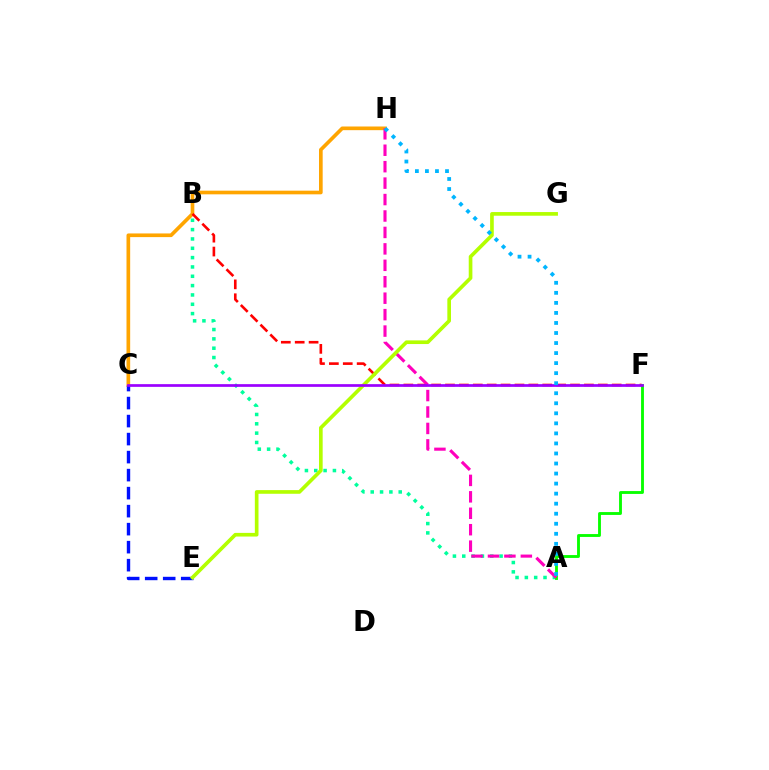{('C', 'H'): [{'color': '#ffa500', 'line_style': 'solid', 'thickness': 2.64}], ('A', 'B'): [{'color': '#00ff9d', 'line_style': 'dotted', 'thickness': 2.54}], ('B', 'F'): [{'color': '#ff0000', 'line_style': 'dashed', 'thickness': 1.89}], ('A', 'F'): [{'color': '#08ff00', 'line_style': 'solid', 'thickness': 2.06}], ('C', 'E'): [{'color': '#0010ff', 'line_style': 'dashed', 'thickness': 2.45}], ('A', 'H'): [{'color': '#ff00bd', 'line_style': 'dashed', 'thickness': 2.23}, {'color': '#00b5ff', 'line_style': 'dotted', 'thickness': 2.73}], ('E', 'G'): [{'color': '#b3ff00', 'line_style': 'solid', 'thickness': 2.64}], ('C', 'F'): [{'color': '#9b00ff', 'line_style': 'solid', 'thickness': 1.95}]}